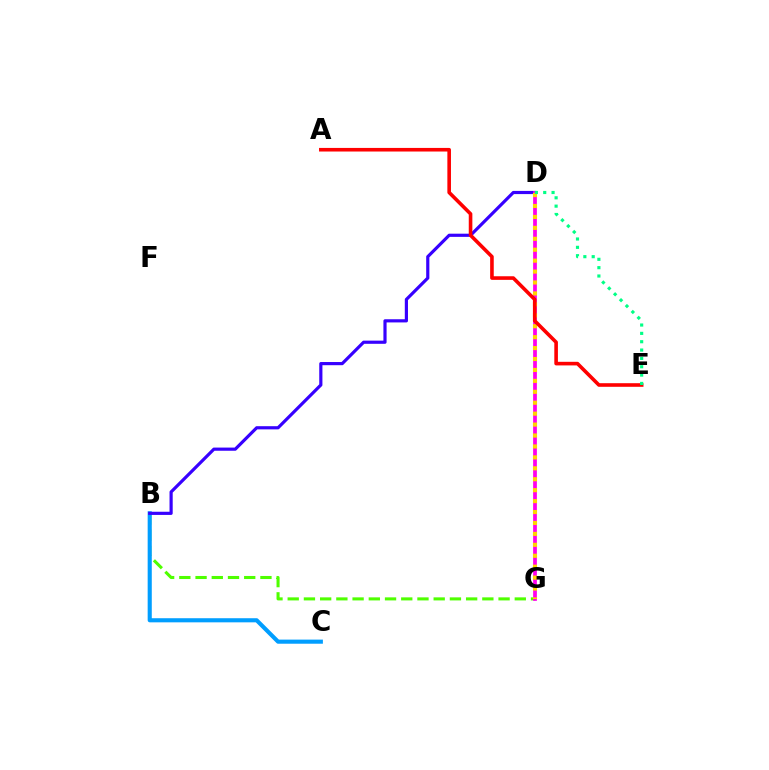{('B', 'G'): [{'color': '#4fff00', 'line_style': 'dashed', 'thickness': 2.2}], ('B', 'C'): [{'color': '#009eff', 'line_style': 'solid', 'thickness': 2.96}], ('B', 'D'): [{'color': '#3700ff', 'line_style': 'solid', 'thickness': 2.29}], ('D', 'G'): [{'color': '#ff00ed', 'line_style': 'solid', 'thickness': 2.69}, {'color': '#ffd500', 'line_style': 'dotted', 'thickness': 2.97}], ('A', 'E'): [{'color': '#ff0000', 'line_style': 'solid', 'thickness': 2.59}], ('D', 'E'): [{'color': '#00ff86', 'line_style': 'dotted', 'thickness': 2.27}]}